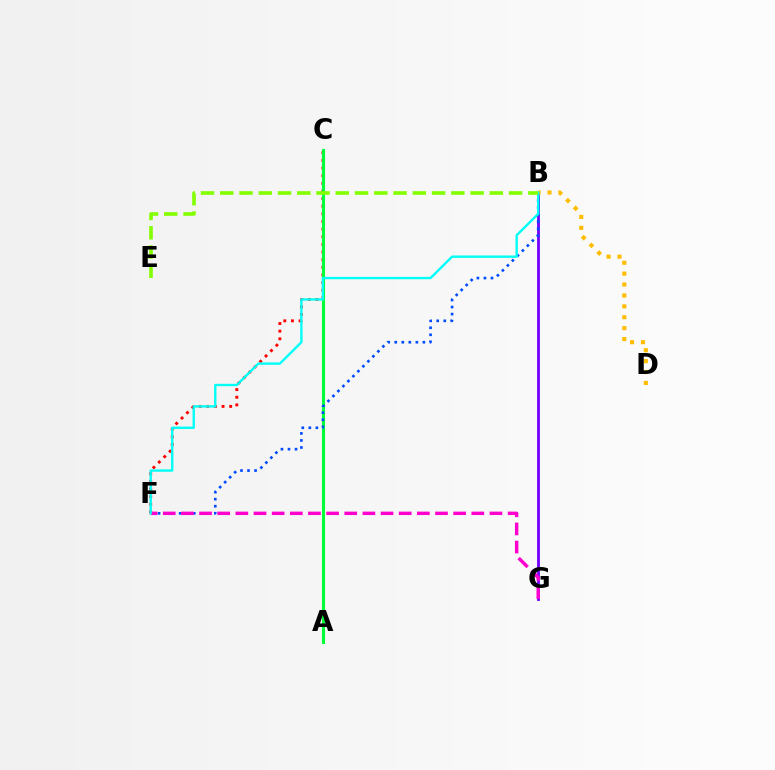{('C', 'F'): [{'color': '#ff0000', 'line_style': 'dotted', 'thickness': 2.07}], ('B', 'G'): [{'color': '#7200ff', 'line_style': 'solid', 'thickness': 2.03}], ('A', 'C'): [{'color': '#00ff39', 'line_style': 'solid', 'thickness': 2.24}], ('B', 'F'): [{'color': '#004bff', 'line_style': 'dotted', 'thickness': 1.91}, {'color': '#00fff6', 'line_style': 'solid', 'thickness': 1.7}], ('F', 'G'): [{'color': '#ff00cf', 'line_style': 'dashed', 'thickness': 2.47}], ('B', 'D'): [{'color': '#ffbd00', 'line_style': 'dotted', 'thickness': 2.96}], ('B', 'E'): [{'color': '#84ff00', 'line_style': 'dashed', 'thickness': 2.62}]}